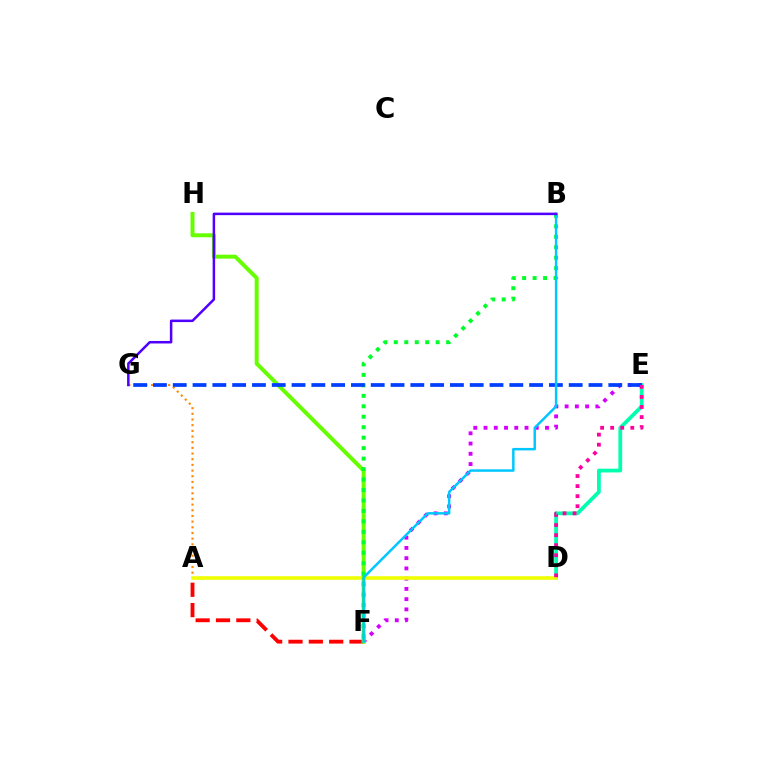{('A', 'G'): [{'color': '#ff8800', 'line_style': 'dotted', 'thickness': 1.54}], ('D', 'E'): [{'color': '#00ffaf', 'line_style': 'solid', 'thickness': 2.71}, {'color': '#ff00a0', 'line_style': 'dotted', 'thickness': 2.73}], ('E', 'F'): [{'color': '#d600ff', 'line_style': 'dotted', 'thickness': 2.78}], ('A', 'D'): [{'color': '#eeff00', 'line_style': 'solid', 'thickness': 2.58}], ('A', 'F'): [{'color': '#ff0000', 'line_style': 'dashed', 'thickness': 2.76}], ('F', 'H'): [{'color': '#66ff00', 'line_style': 'solid', 'thickness': 2.86}], ('B', 'F'): [{'color': '#00ff27', 'line_style': 'dotted', 'thickness': 2.84}, {'color': '#00c7ff', 'line_style': 'solid', 'thickness': 1.78}], ('E', 'G'): [{'color': '#003fff', 'line_style': 'dashed', 'thickness': 2.69}], ('B', 'G'): [{'color': '#4f00ff', 'line_style': 'solid', 'thickness': 1.81}]}